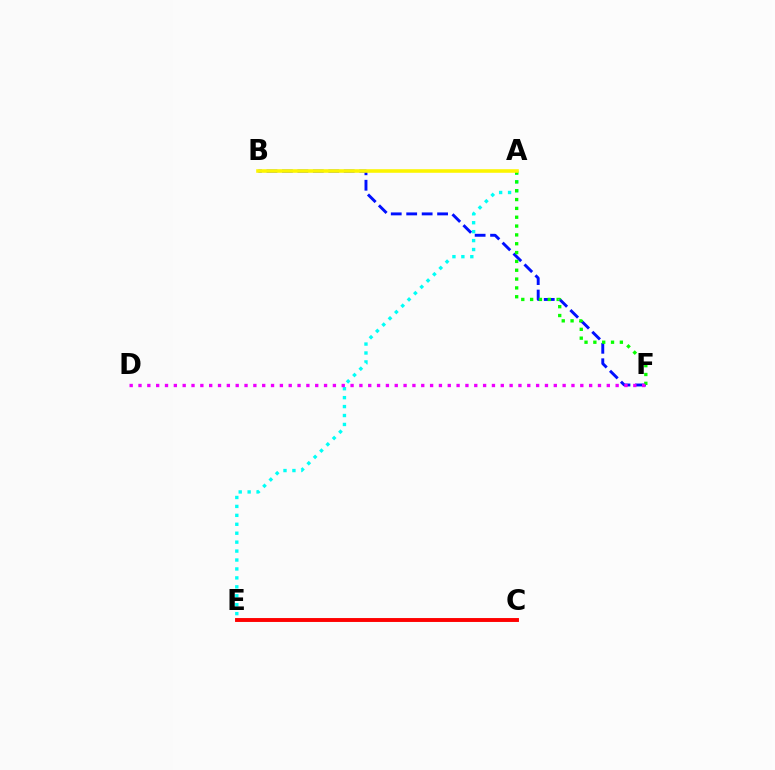{('A', 'E'): [{'color': '#00fff6', 'line_style': 'dotted', 'thickness': 2.43}], ('B', 'F'): [{'color': '#0010ff', 'line_style': 'dashed', 'thickness': 2.1}], ('C', 'E'): [{'color': '#ff0000', 'line_style': 'solid', 'thickness': 2.81}], ('A', 'F'): [{'color': '#08ff00', 'line_style': 'dotted', 'thickness': 2.4}], ('A', 'B'): [{'color': '#fcf500', 'line_style': 'solid', 'thickness': 2.57}], ('D', 'F'): [{'color': '#ee00ff', 'line_style': 'dotted', 'thickness': 2.4}]}